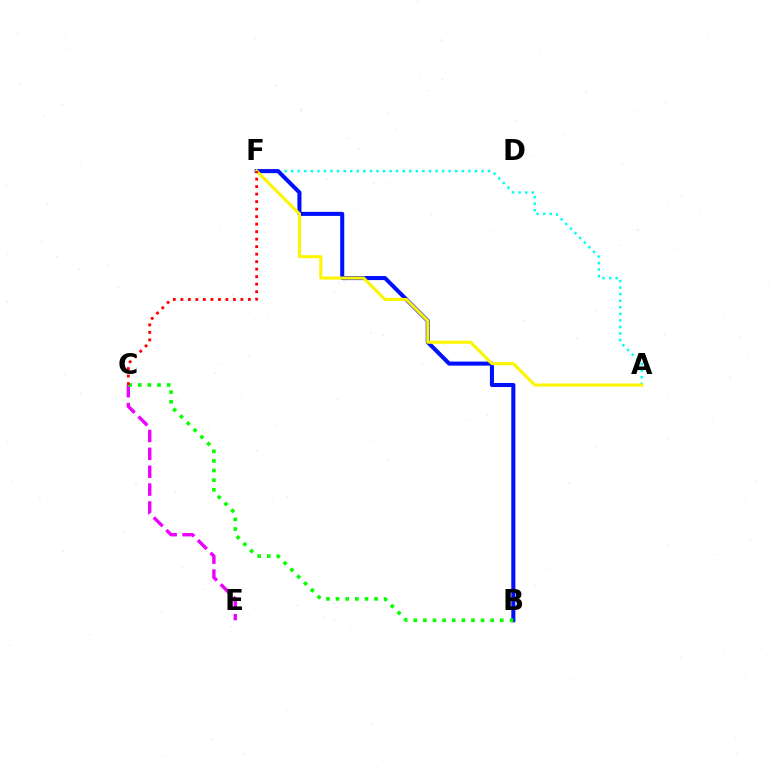{('C', 'E'): [{'color': '#ee00ff', 'line_style': 'dashed', 'thickness': 2.43}], ('A', 'F'): [{'color': '#00fff6', 'line_style': 'dotted', 'thickness': 1.78}, {'color': '#fcf500', 'line_style': 'solid', 'thickness': 2.22}], ('B', 'F'): [{'color': '#0010ff', 'line_style': 'solid', 'thickness': 2.92}], ('B', 'C'): [{'color': '#08ff00', 'line_style': 'dotted', 'thickness': 2.61}], ('C', 'F'): [{'color': '#ff0000', 'line_style': 'dotted', 'thickness': 2.04}]}